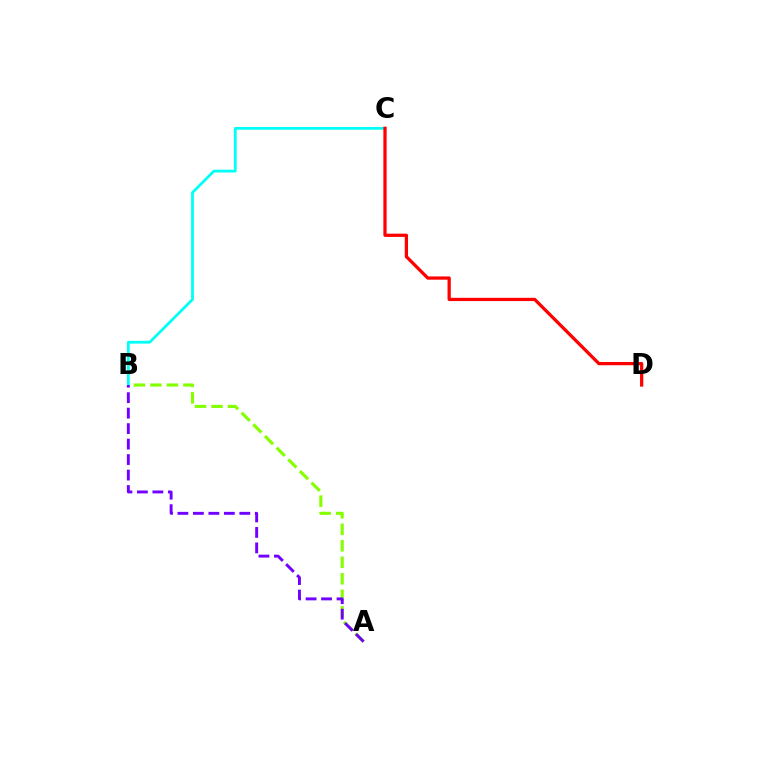{('A', 'B'): [{'color': '#84ff00', 'line_style': 'dashed', 'thickness': 2.24}, {'color': '#7200ff', 'line_style': 'dashed', 'thickness': 2.1}], ('B', 'C'): [{'color': '#00fff6', 'line_style': 'solid', 'thickness': 1.99}], ('C', 'D'): [{'color': '#ff0000', 'line_style': 'solid', 'thickness': 2.34}]}